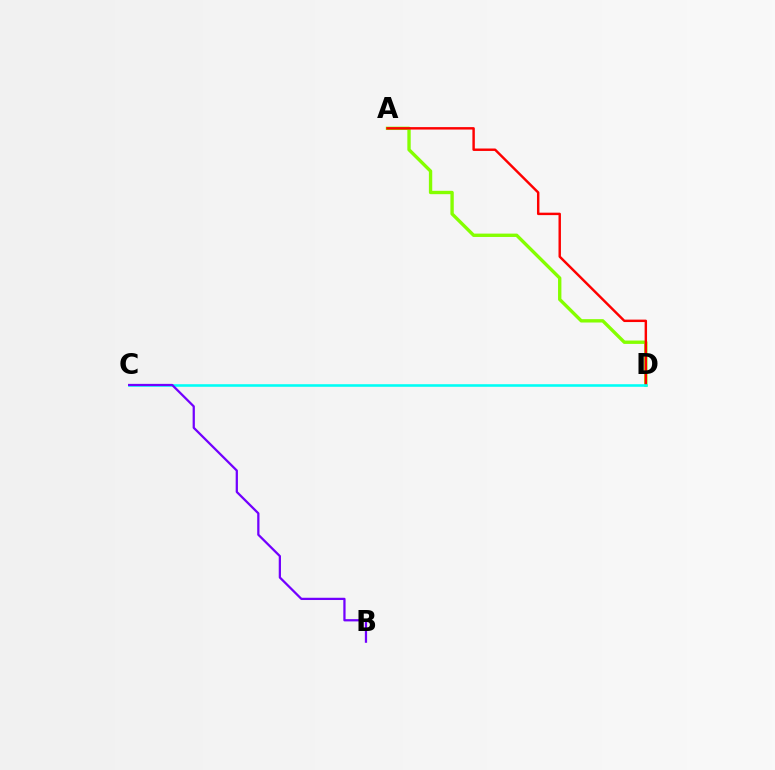{('A', 'D'): [{'color': '#84ff00', 'line_style': 'solid', 'thickness': 2.42}, {'color': '#ff0000', 'line_style': 'solid', 'thickness': 1.75}], ('C', 'D'): [{'color': '#00fff6', 'line_style': 'solid', 'thickness': 1.86}], ('B', 'C'): [{'color': '#7200ff', 'line_style': 'solid', 'thickness': 1.62}]}